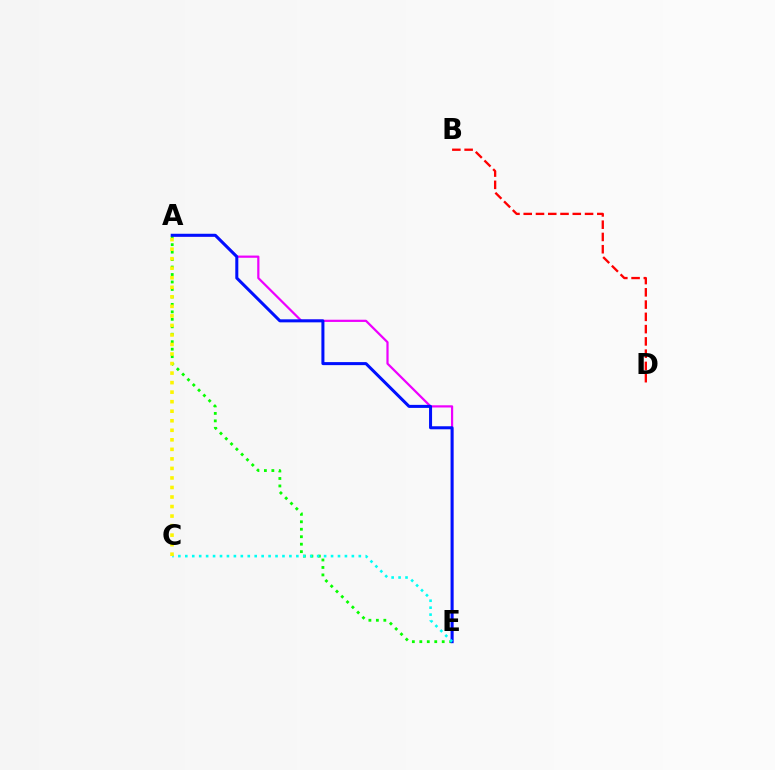{('A', 'E'): [{'color': '#ee00ff', 'line_style': 'solid', 'thickness': 1.6}, {'color': '#08ff00', 'line_style': 'dotted', 'thickness': 2.03}, {'color': '#0010ff', 'line_style': 'solid', 'thickness': 2.18}], ('C', 'E'): [{'color': '#00fff6', 'line_style': 'dotted', 'thickness': 1.89}], ('B', 'D'): [{'color': '#ff0000', 'line_style': 'dashed', 'thickness': 1.67}], ('A', 'C'): [{'color': '#fcf500', 'line_style': 'dotted', 'thickness': 2.59}]}